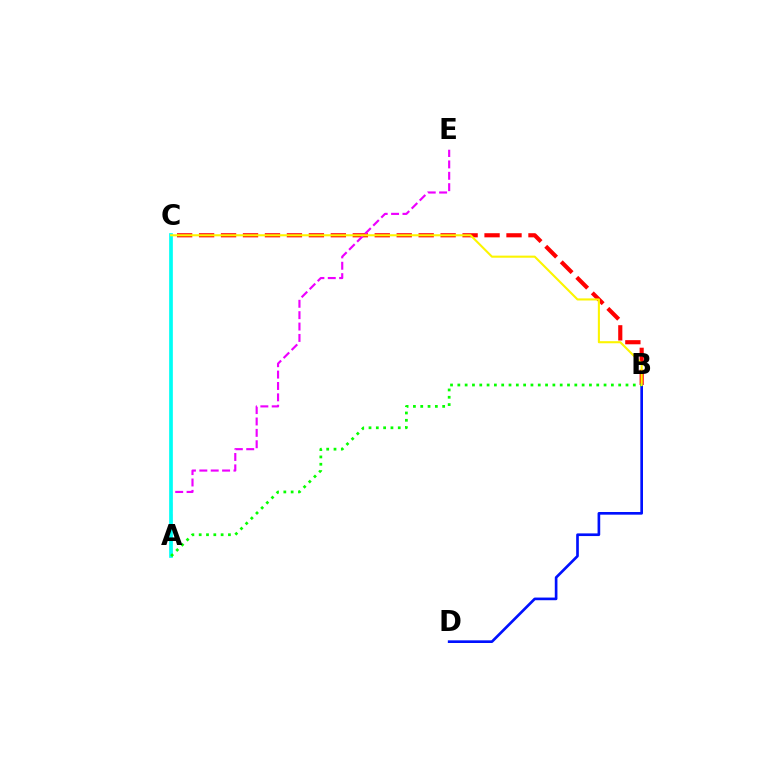{('B', 'C'): [{'color': '#ff0000', 'line_style': 'dashed', 'thickness': 2.98}, {'color': '#fcf500', 'line_style': 'solid', 'thickness': 1.51}], ('A', 'E'): [{'color': '#ee00ff', 'line_style': 'dashed', 'thickness': 1.55}], ('B', 'D'): [{'color': '#0010ff', 'line_style': 'solid', 'thickness': 1.92}], ('A', 'C'): [{'color': '#00fff6', 'line_style': 'solid', 'thickness': 2.66}], ('A', 'B'): [{'color': '#08ff00', 'line_style': 'dotted', 'thickness': 1.99}]}